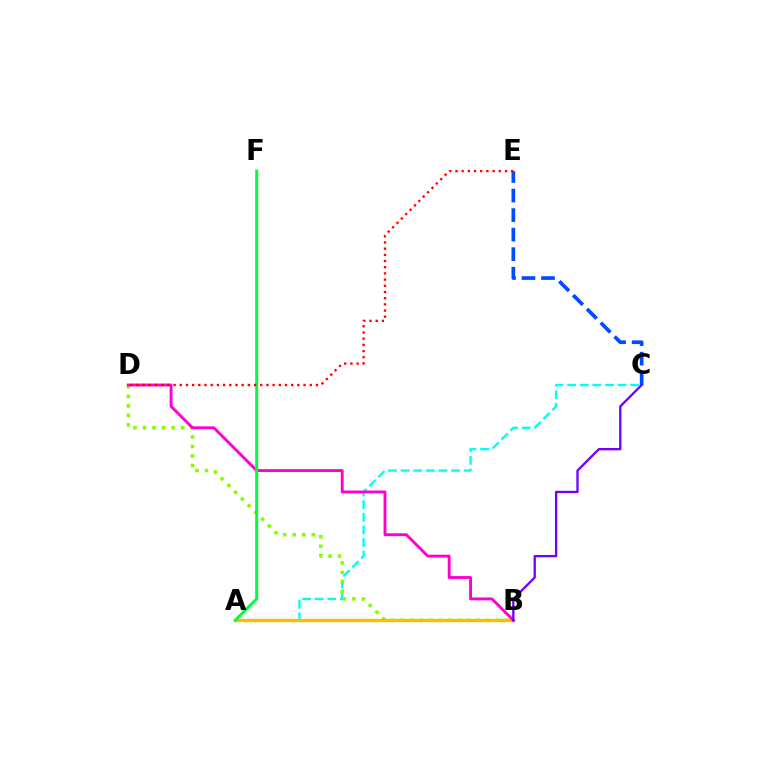{('A', 'C'): [{'color': '#00fff6', 'line_style': 'dashed', 'thickness': 1.71}], ('B', 'D'): [{'color': '#84ff00', 'line_style': 'dotted', 'thickness': 2.59}, {'color': '#ff00cf', 'line_style': 'solid', 'thickness': 2.08}], ('A', 'B'): [{'color': '#ffbd00', 'line_style': 'solid', 'thickness': 2.43}], ('C', 'E'): [{'color': '#004bff', 'line_style': 'dashed', 'thickness': 2.65}], ('B', 'C'): [{'color': '#7200ff', 'line_style': 'solid', 'thickness': 1.67}], ('A', 'F'): [{'color': '#00ff39', 'line_style': 'solid', 'thickness': 2.14}], ('D', 'E'): [{'color': '#ff0000', 'line_style': 'dotted', 'thickness': 1.68}]}